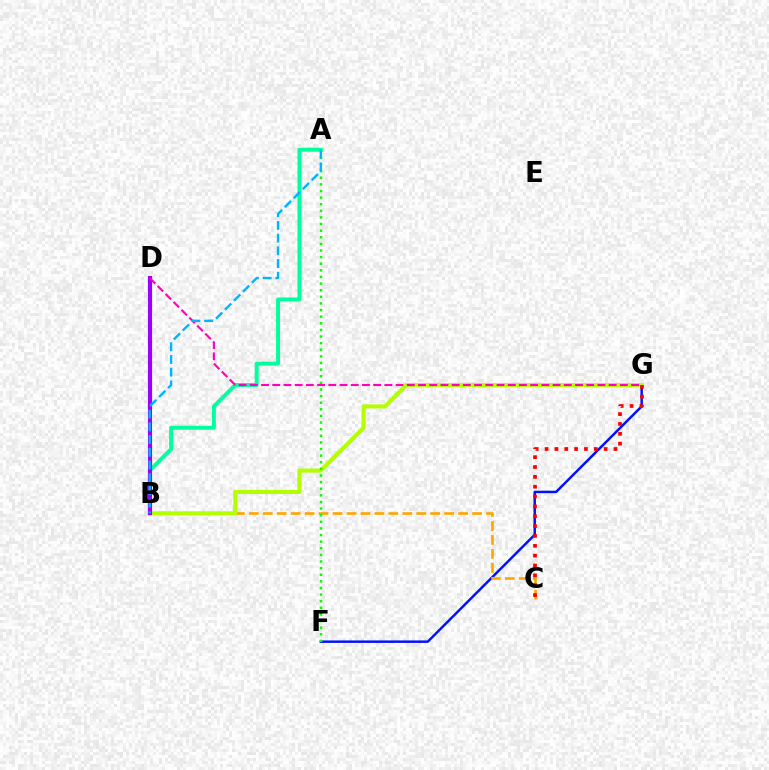{('F', 'G'): [{'color': '#0010ff', 'line_style': 'solid', 'thickness': 1.77}], ('A', 'B'): [{'color': '#00ff9d', 'line_style': 'solid', 'thickness': 2.83}, {'color': '#00b5ff', 'line_style': 'dashed', 'thickness': 1.73}], ('B', 'C'): [{'color': '#ffa500', 'line_style': 'dashed', 'thickness': 1.9}], ('B', 'G'): [{'color': '#b3ff00', 'line_style': 'solid', 'thickness': 2.93}], ('B', 'D'): [{'color': '#9b00ff', 'line_style': 'solid', 'thickness': 2.95}], ('A', 'F'): [{'color': '#08ff00', 'line_style': 'dotted', 'thickness': 1.8}], ('D', 'G'): [{'color': '#ff00bd', 'line_style': 'dashed', 'thickness': 1.52}], ('C', 'G'): [{'color': '#ff0000', 'line_style': 'dotted', 'thickness': 2.68}]}